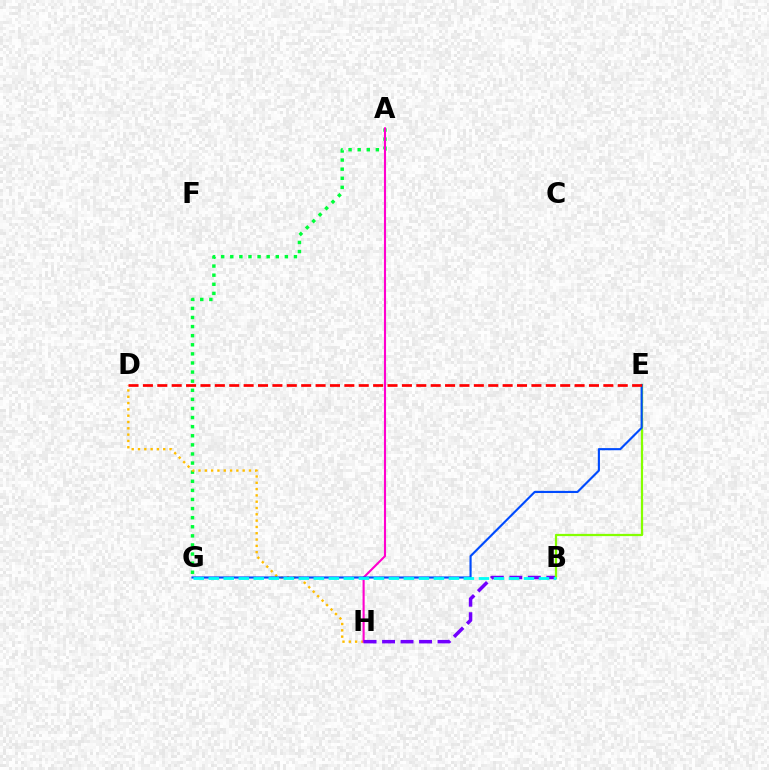{('A', 'G'): [{'color': '#00ff39', 'line_style': 'dotted', 'thickness': 2.47}], ('D', 'H'): [{'color': '#ffbd00', 'line_style': 'dotted', 'thickness': 1.71}], ('A', 'H'): [{'color': '#ff00cf', 'line_style': 'solid', 'thickness': 1.52}], ('B', 'H'): [{'color': '#7200ff', 'line_style': 'dashed', 'thickness': 2.51}], ('B', 'E'): [{'color': '#84ff00', 'line_style': 'solid', 'thickness': 1.61}], ('E', 'G'): [{'color': '#004bff', 'line_style': 'solid', 'thickness': 1.54}], ('D', 'E'): [{'color': '#ff0000', 'line_style': 'dashed', 'thickness': 1.95}], ('B', 'G'): [{'color': '#00fff6', 'line_style': 'dashed', 'thickness': 2.04}]}